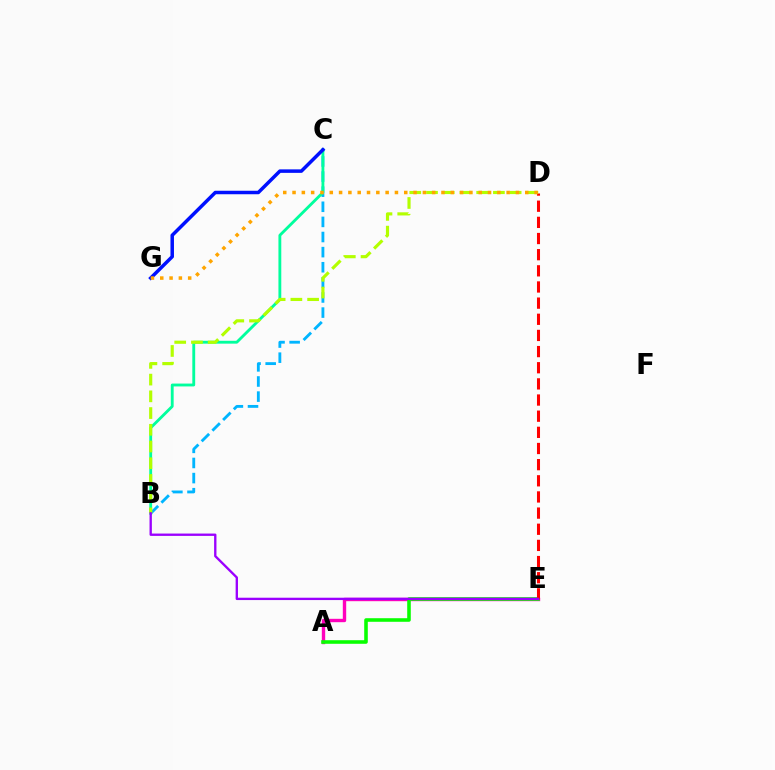{('A', 'E'): [{'color': '#ff00bd', 'line_style': 'solid', 'thickness': 2.43}, {'color': '#08ff00', 'line_style': 'solid', 'thickness': 2.58}], ('B', 'C'): [{'color': '#00b5ff', 'line_style': 'dashed', 'thickness': 2.05}, {'color': '#00ff9d', 'line_style': 'solid', 'thickness': 2.05}], ('D', 'E'): [{'color': '#ff0000', 'line_style': 'dashed', 'thickness': 2.19}], ('B', 'D'): [{'color': '#b3ff00', 'line_style': 'dashed', 'thickness': 2.27}], ('B', 'E'): [{'color': '#9b00ff', 'line_style': 'solid', 'thickness': 1.69}], ('C', 'G'): [{'color': '#0010ff', 'line_style': 'solid', 'thickness': 2.52}], ('D', 'G'): [{'color': '#ffa500', 'line_style': 'dotted', 'thickness': 2.53}]}